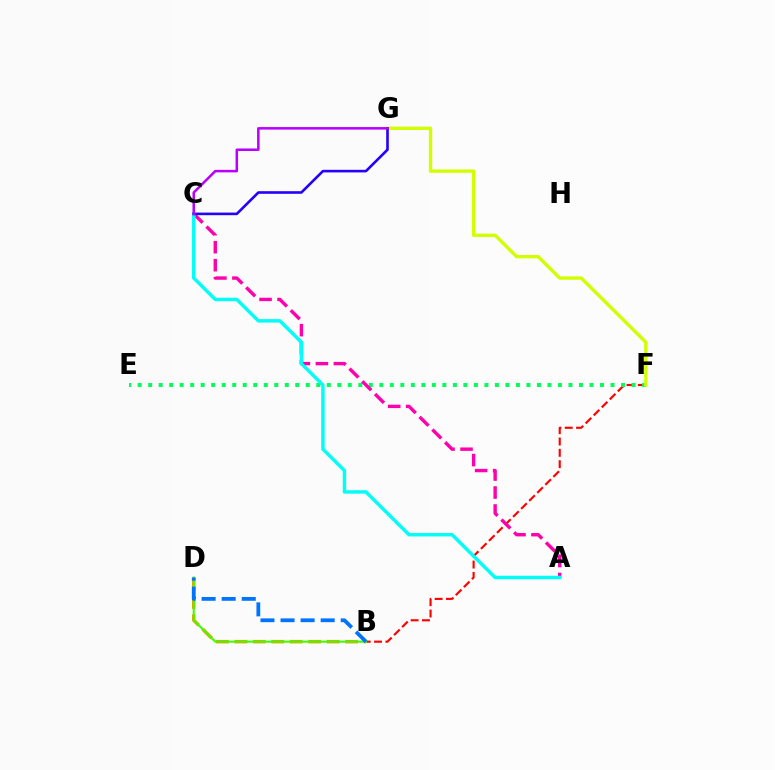{('B', 'D'): [{'color': '#ff9400', 'line_style': 'dashed', 'thickness': 2.51}, {'color': '#3dff00', 'line_style': 'solid', 'thickness': 1.51}, {'color': '#0074ff', 'line_style': 'dashed', 'thickness': 2.73}], ('B', 'F'): [{'color': '#ff0000', 'line_style': 'dashed', 'thickness': 1.54}], ('E', 'F'): [{'color': '#00ff5c', 'line_style': 'dotted', 'thickness': 2.85}], ('A', 'C'): [{'color': '#ff00ac', 'line_style': 'dashed', 'thickness': 2.44}, {'color': '#00fff6', 'line_style': 'solid', 'thickness': 2.47}], ('F', 'G'): [{'color': '#d1ff00', 'line_style': 'solid', 'thickness': 2.42}], ('C', 'G'): [{'color': '#2500ff', 'line_style': 'solid', 'thickness': 1.88}, {'color': '#b900ff', 'line_style': 'solid', 'thickness': 1.82}]}